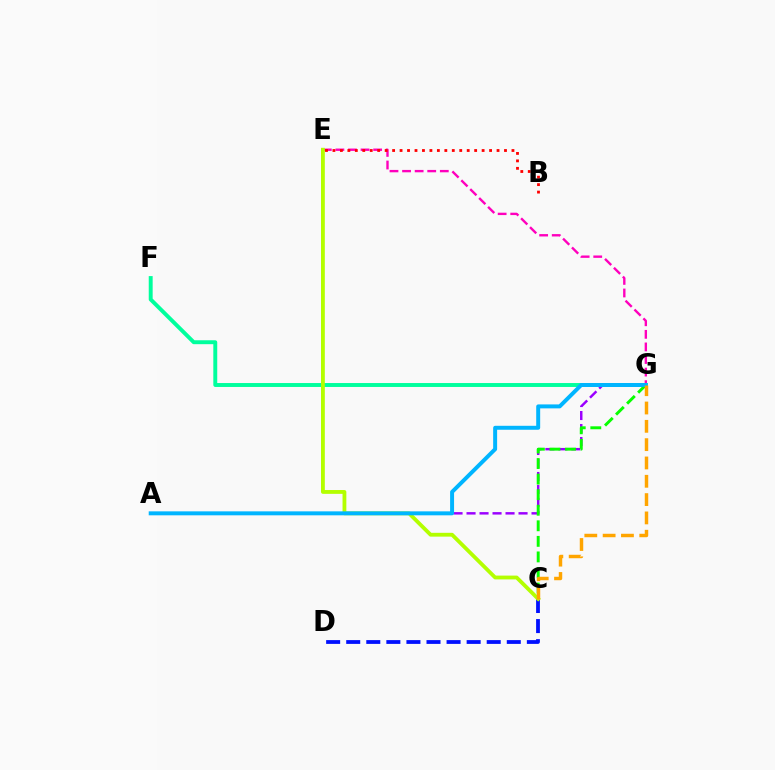{('F', 'G'): [{'color': '#00ff9d', 'line_style': 'solid', 'thickness': 2.82}], ('E', 'G'): [{'color': '#ff00bd', 'line_style': 'dashed', 'thickness': 1.71}], ('A', 'G'): [{'color': '#9b00ff', 'line_style': 'dashed', 'thickness': 1.77}, {'color': '#00b5ff', 'line_style': 'solid', 'thickness': 2.85}], ('C', 'G'): [{'color': '#08ff00', 'line_style': 'dashed', 'thickness': 2.11}, {'color': '#ffa500', 'line_style': 'dashed', 'thickness': 2.49}], ('B', 'E'): [{'color': '#ff0000', 'line_style': 'dotted', 'thickness': 2.03}], ('C', 'D'): [{'color': '#0010ff', 'line_style': 'dashed', 'thickness': 2.73}], ('C', 'E'): [{'color': '#b3ff00', 'line_style': 'solid', 'thickness': 2.75}]}